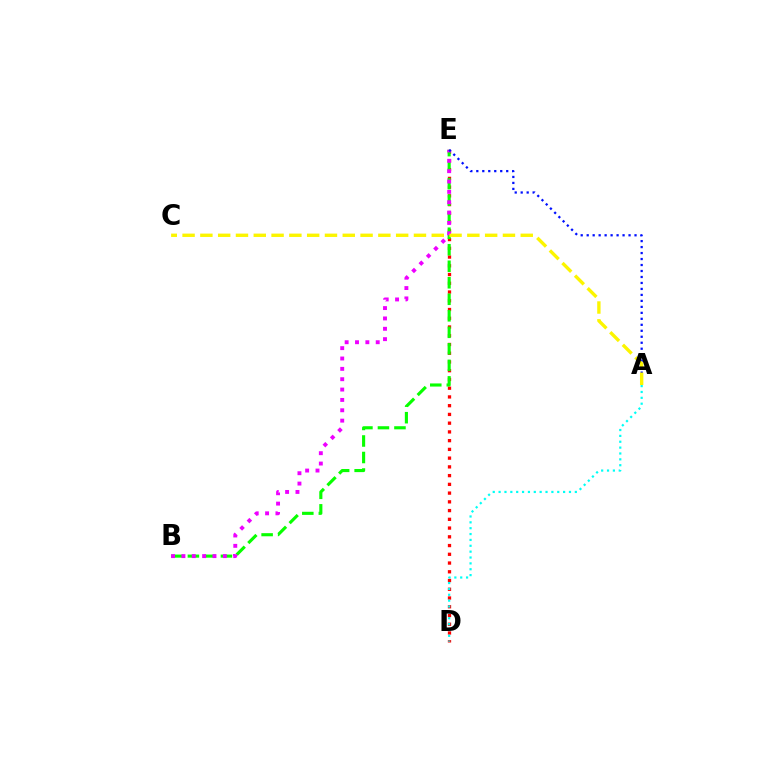{('D', 'E'): [{'color': '#ff0000', 'line_style': 'dotted', 'thickness': 2.38}], ('B', 'E'): [{'color': '#08ff00', 'line_style': 'dashed', 'thickness': 2.24}, {'color': '#ee00ff', 'line_style': 'dotted', 'thickness': 2.81}], ('A', 'E'): [{'color': '#0010ff', 'line_style': 'dotted', 'thickness': 1.62}], ('A', 'D'): [{'color': '#00fff6', 'line_style': 'dotted', 'thickness': 1.59}], ('A', 'C'): [{'color': '#fcf500', 'line_style': 'dashed', 'thickness': 2.42}]}